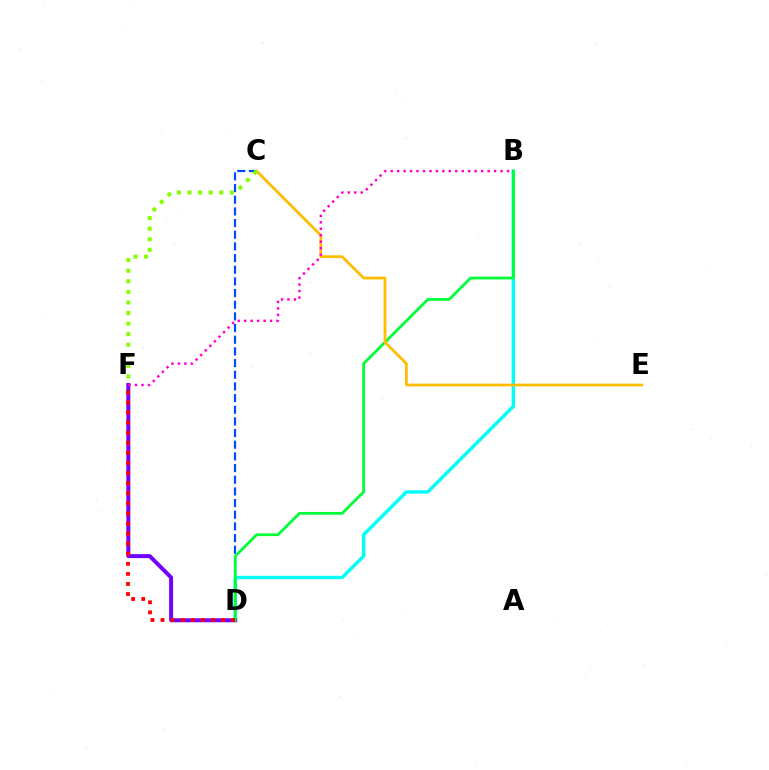{('C', 'D'): [{'color': '#004bff', 'line_style': 'dashed', 'thickness': 1.58}], ('B', 'D'): [{'color': '#00fff6', 'line_style': 'solid', 'thickness': 2.45}, {'color': '#00ff39', 'line_style': 'solid', 'thickness': 1.99}], ('D', 'F'): [{'color': '#7200ff', 'line_style': 'solid', 'thickness': 2.86}, {'color': '#ff0000', 'line_style': 'dotted', 'thickness': 2.74}], ('C', 'E'): [{'color': '#ffbd00', 'line_style': 'solid', 'thickness': 1.98}], ('C', 'F'): [{'color': '#84ff00', 'line_style': 'dotted', 'thickness': 2.87}], ('B', 'F'): [{'color': '#ff00cf', 'line_style': 'dotted', 'thickness': 1.76}]}